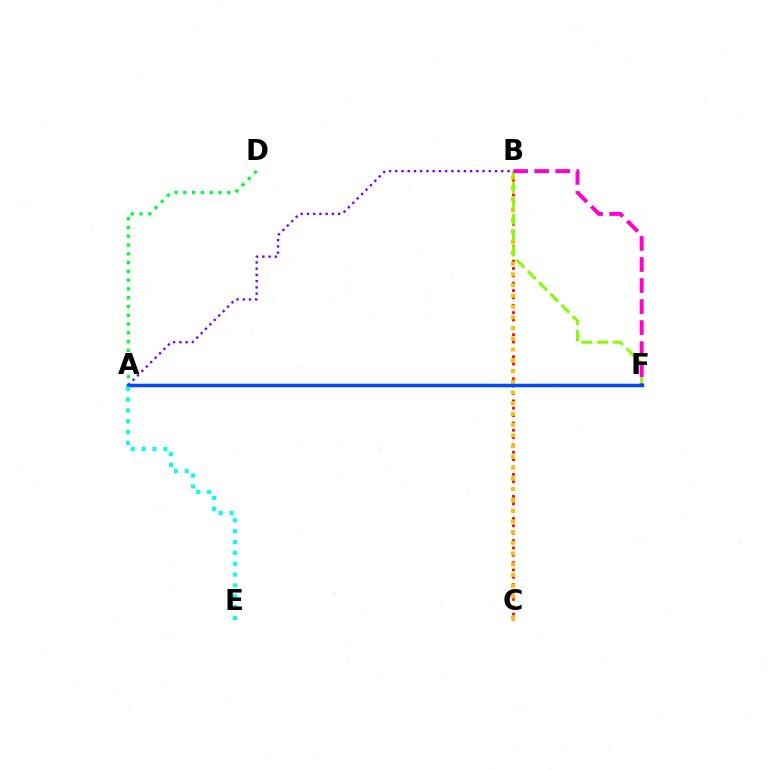{('A', 'B'): [{'color': '#7200ff', 'line_style': 'dotted', 'thickness': 1.69}], ('B', 'C'): [{'color': '#ff0000', 'line_style': 'dotted', 'thickness': 2.0}, {'color': '#ffbd00', 'line_style': 'dotted', 'thickness': 2.92}], ('B', 'F'): [{'color': '#84ff00', 'line_style': 'dashed', 'thickness': 2.16}, {'color': '#ff00cf', 'line_style': 'dashed', 'thickness': 2.86}], ('A', 'D'): [{'color': '#00ff39', 'line_style': 'dotted', 'thickness': 2.38}], ('A', 'F'): [{'color': '#004bff', 'line_style': 'solid', 'thickness': 2.52}], ('A', 'E'): [{'color': '#00fff6', 'line_style': 'dotted', 'thickness': 2.95}]}